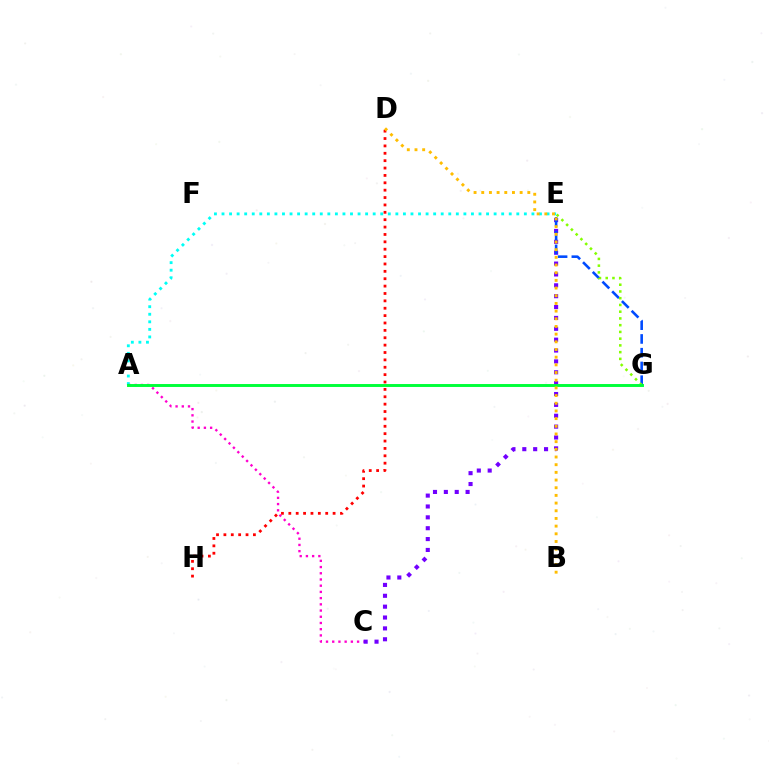{('A', 'E'): [{'color': '#00fff6', 'line_style': 'dotted', 'thickness': 2.05}], ('A', 'C'): [{'color': '#ff00cf', 'line_style': 'dotted', 'thickness': 1.69}], ('C', 'E'): [{'color': '#7200ff', 'line_style': 'dotted', 'thickness': 2.95}], ('E', 'G'): [{'color': '#004bff', 'line_style': 'dashed', 'thickness': 1.87}, {'color': '#84ff00', 'line_style': 'dotted', 'thickness': 1.83}], ('A', 'G'): [{'color': '#00ff39', 'line_style': 'solid', 'thickness': 2.11}], ('D', 'H'): [{'color': '#ff0000', 'line_style': 'dotted', 'thickness': 2.0}], ('B', 'D'): [{'color': '#ffbd00', 'line_style': 'dotted', 'thickness': 2.09}]}